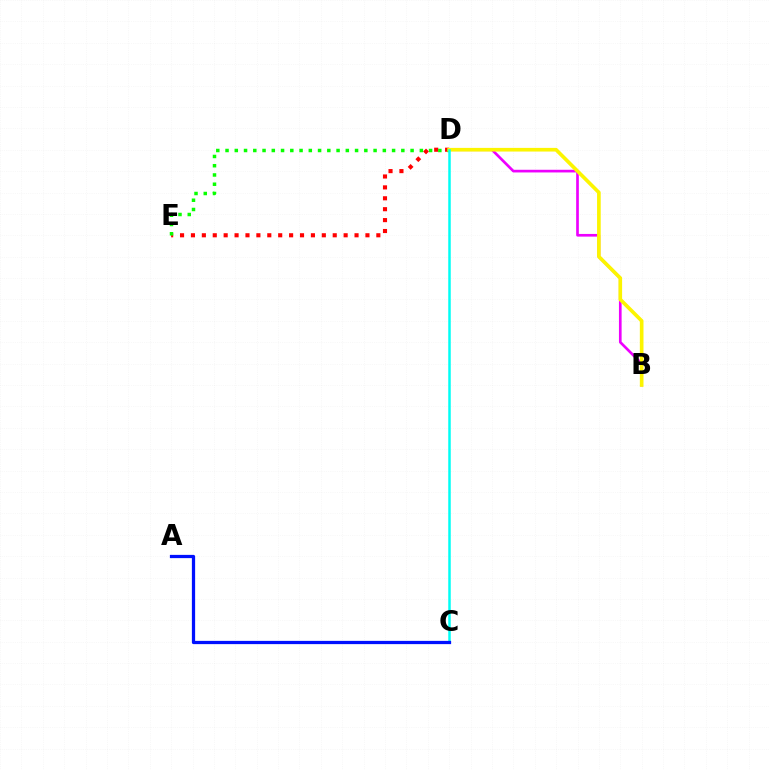{('D', 'E'): [{'color': '#ff0000', 'line_style': 'dotted', 'thickness': 2.96}, {'color': '#08ff00', 'line_style': 'dotted', 'thickness': 2.51}], ('B', 'D'): [{'color': '#ee00ff', 'line_style': 'solid', 'thickness': 1.93}, {'color': '#fcf500', 'line_style': 'solid', 'thickness': 2.63}], ('C', 'D'): [{'color': '#00fff6', 'line_style': 'solid', 'thickness': 1.8}], ('A', 'C'): [{'color': '#0010ff', 'line_style': 'solid', 'thickness': 2.34}]}